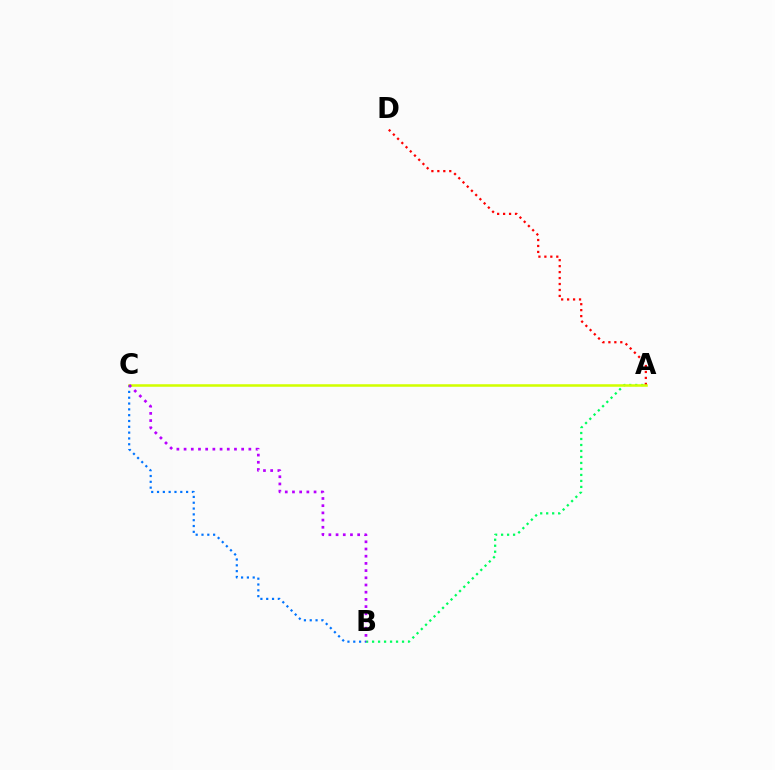{('A', 'B'): [{'color': '#00ff5c', 'line_style': 'dotted', 'thickness': 1.63}], ('B', 'C'): [{'color': '#0074ff', 'line_style': 'dotted', 'thickness': 1.58}, {'color': '#b900ff', 'line_style': 'dotted', 'thickness': 1.96}], ('A', 'D'): [{'color': '#ff0000', 'line_style': 'dotted', 'thickness': 1.62}], ('A', 'C'): [{'color': '#d1ff00', 'line_style': 'solid', 'thickness': 1.83}]}